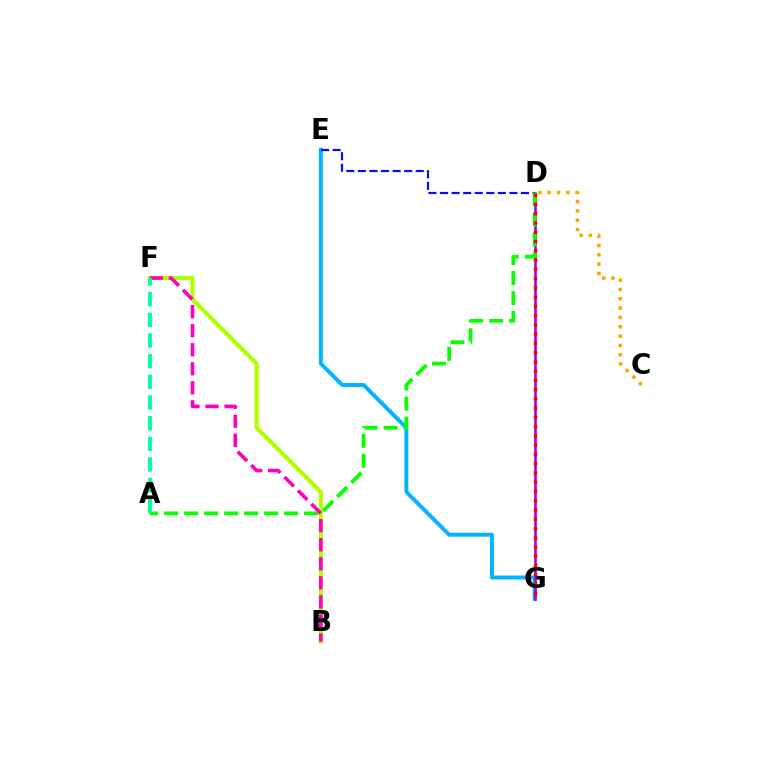{('B', 'F'): [{'color': '#b3ff00', 'line_style': 'solid', 'thickness': 3.0}, {'color': '#ff00bd', 'line_style': 'dashed', 'thickness': 2.59}], ('C', 'D'): [{'color': '#ffa500', 'line_style': 'dotted', 'thickness': 2.54}], ('E', 'G'): [{'color': '#00b5ff', 'line_style': 'solid', 'thickness': 2.84}], ('D', 'E'): [{'color': '#0010ff', 'line_style': 'dashed', 'thickness': 1.57}], ('D', 'G'): [{'color': '#9b00ff', 'line_style': 'solid', 'thickness': 1.87}, {'color': '#ff0000', 'line_style': 'dotted', 'thickness': 2.52}], ('A', 'D'): [{'color': '#08ff00', 'line_style': 'dashed', 'thickness': 2.72}], ('A', 'F'): [{'color': '#00ff9d', 'line_style': 'dashed', 'thickness': 2.81}]}